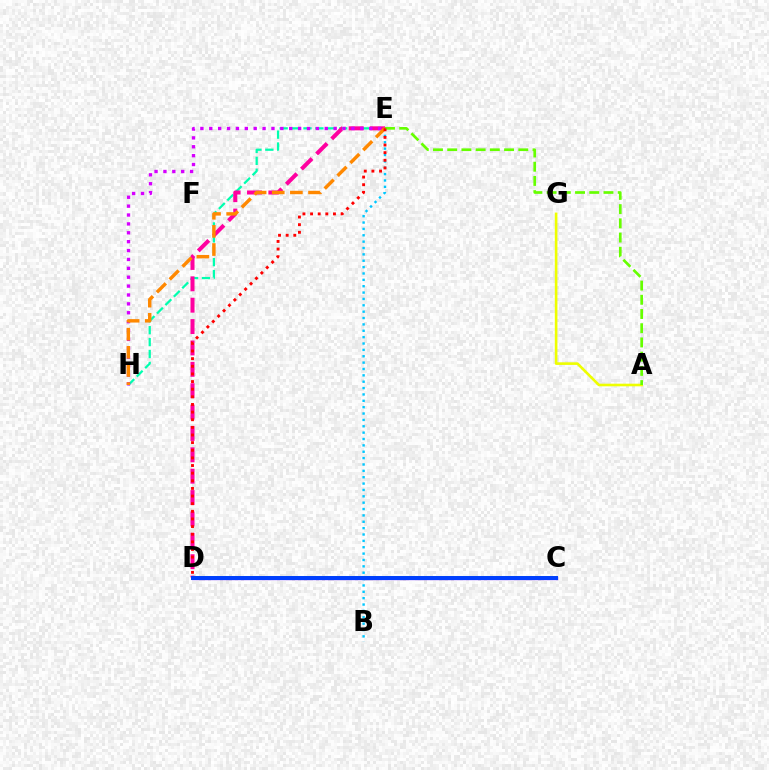{('A', 'G'): [{'color': '#eeff00', 'line_style': 'solid', 'thickness': 1.88}], ('E', 'H'): [{'color': '#00ffaf', 'line_style': 'dashed', 'thickness': 1.62}, {'color': '#d600ff', 'line_style': 'dotted', 'thickness': 2.41}, {'color': '#ff8800', 'line_style': 'dashed', 'thickness': 2.46}], ('B', 'E'): [{'color': '#00c7ff', 'line_style': 'dotted', 'thickness': 1.73}], ('D', 'E'): [{'color': '#ff00a0', 'line_style': 'dashed', 'thickness': 2.9}, {'color': '#ff0000', 'line_style': 'dotted', 'thickness': 2.07}], ('C', 'D'): [{'color': '#00ff27', 'line_style': 'solid', 'thickness': 2.53}, {'color': '#4f00ff', 'line_style': 'solid', 'thickness': 2.37}, {'color': '#003fff', 'line_style': 'solid', 'thickness': 2.83}], ('A', 'E'): [{'color': '#66ff00', 'line_style': 'dashed', 'thickness': 1.93}]}